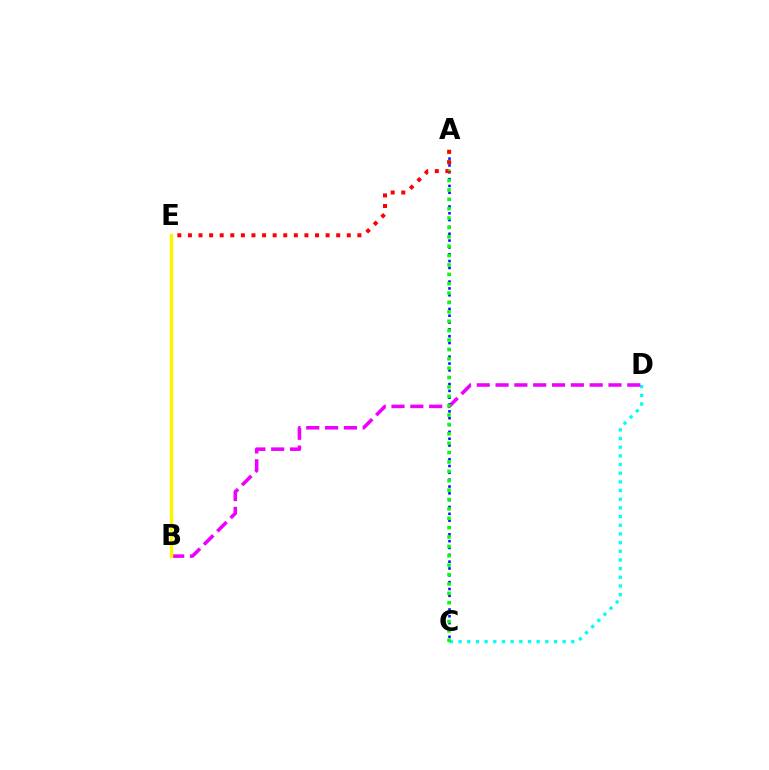{('C', 'D'): [{'color': '#00fff6', 'line_style': 'dotted', 'thickness': 2.36}], ('B', 'D'): [{'color': '#ee00ff', 'line_style': 'dashed', 'thickness': 2.56}], ('A', 'C'): [{'color': '#0010ff', 'line_style': 'dotted', 'thickness': 1.86}, {'color': '#08ff00', 'line_style': 'dotted', 'thickness': 2.55}], ('A', 'E'): [{'color': '#ff0000', 'line_style': 'dotted', 'thickness': 2.88}], ('B', 'E'): [{'color': '#fcf500', 'line_style': 'solid', 'thickness': 2.47}]}